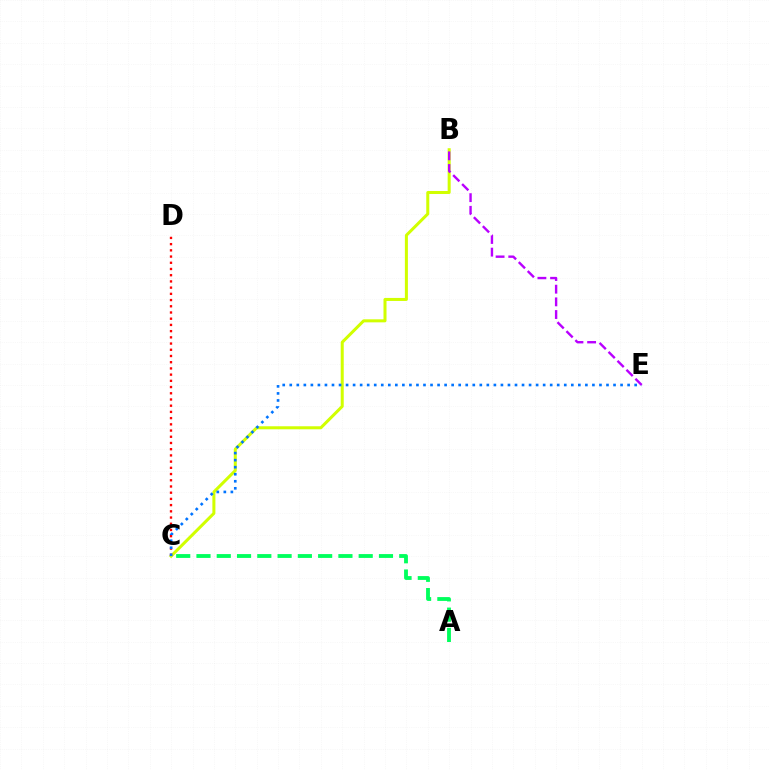{('A', 'C'): [{'color': '#00ff5c', 'line_style': 'dashed', 'thickness': 2.75}], ('B', 'C'): [{'color': '#d1ff00', 'line_style': 'solid', 'thickness': 2.18}], ('C', 'D'): [{'color': '#ff0000', 'line_style': 'dotted', 'thickness': 1.69}], ('C', 'E'): [{'color': '#0074ff', 'line_style': 'dotted', 'thickness': 1.91}], ('B', 'E'): [{'color': '#b900ff', 'line_style': 'dashed', 'thickness': 1.72}]}